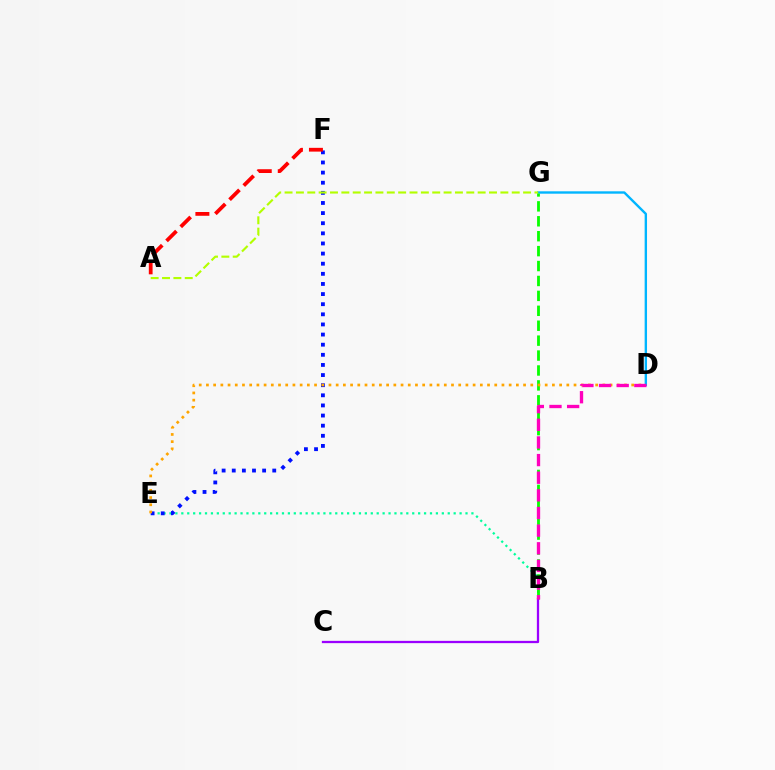{('D', 'G'): [{'color': '#00b5ff', 'line_style': 'solid', 'thickness': 1.71}], ('B', 'E'): [{'color': '#00ff9d', 'line_style': 'dotted', 'thickness': 1.61}], ('E', 'F'): [{'color': '#0010ff', 'line_style': 'dotted', 'thickness': 2.75}], ('B', 'G'): [{'color': '#08ff00', 'line_style': 'dashed', 'thickness': 2.03}], ('A', 'G'): [{'color': '#b3ff00', 'line_style': 'dashed', 'thickness': 1.54}], ('B', 'C'): [{'color': '#9b00ff', 'line_style': 'solid', 'thickness': 1.64}], ('D', 'E'): [{'color': '#ffa500', 'line_style': 'dotted', 'thickness': 1.96}], ('B', 'D'): [{'color': '#ff00bd', 'line_style': 'dashed', 'thickness': 2.4}], ('A', 'F'): [{'color': '#ff0000', 'line_style': 'dashed', 'thickness': 2.72}]}